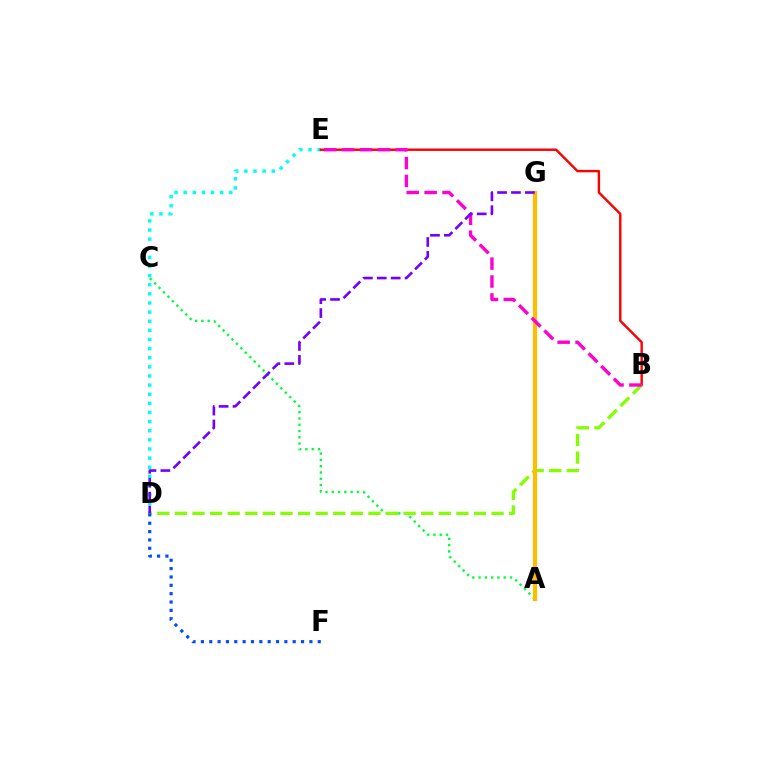{('A', 'C'): [{'color': '#00ff39', 'line_style': 'dotted', 'thickness': 1.71}], ('D', 'E'): [{'color': '#00fff6', 'line_style': 'dotted', 'thickness': 2.48}], ('B', 'E'): [{'color': '#ff0000', 'line_style': 'solid', 'thickness': 1.74}, {'color': '#ff00cf', 'line_style': 'dashed', 'thickness': 2.43}], ('B', 'D'): [{'color': '#84ff00', 'line_style': 'dashed', 'thickness': 2.39}], ('D', 'F'): [{'color': '#004bff', 'line_style': 'dotted', 'thickness': 2.27}], ('A', 'G'): [{'color': '#ffbd00', 'line_style': 'solid', 'thickness': 3.0}], ('D', 'G'): [{'color': '#7200ff', 'line_style': 'dashed', 'thickness': 1.89}]}